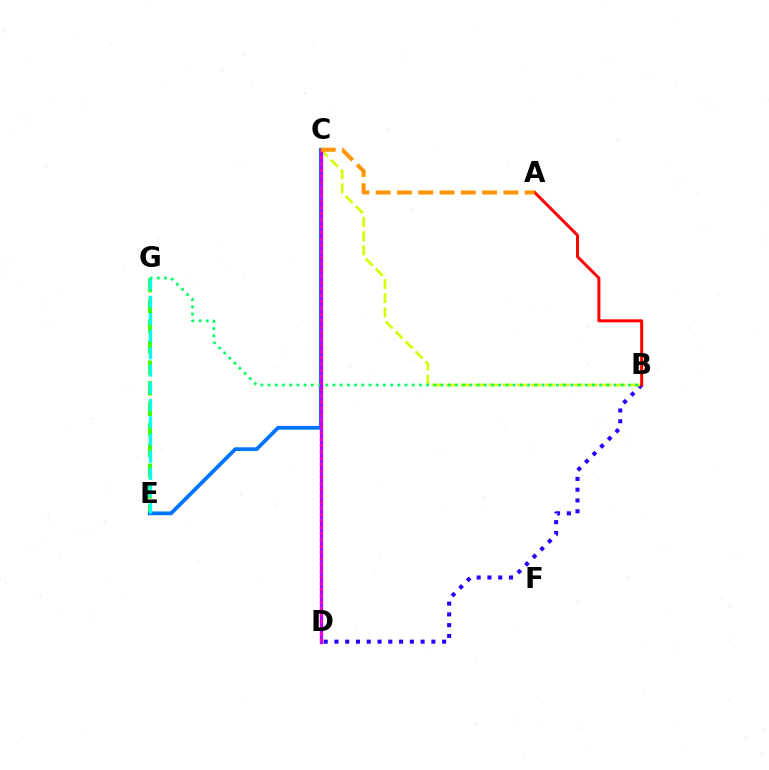{('E', 'G'): [{'color': '#3dff00', 'line_style': 'dashed', 'thickness': 2.8}, {'color': '#00fff6', 'line_style': 'dashed', 'thickness': 2.34}], ('B', 'D'): [{'color': '#2500ff', 'line_style': 'dotted', 'thickness': 2.93}], ('C', 'E'): [{'color': '#0074ff', 'line_style': 'solid', 'thickness': 2.71}], ('B', 'C'): [{'color': '#d1ff00', 'line_style': 'dashed', 'thickness': 1.93}], ('B', 'G'): [{'color': '#00ff5c', 'line_style': 'dotted', 'thickness': 1.96}], ('C', 'D'): [{'color': '#b900ff', 'line_style': 'solid', 'thickness': 2.35}, {'color': '#ff00ac', 'line_style': 'dotted', 'thickness': 1.7}], ('A', 'B'): [{'color': '#ff0000', 'line_style': 'solid', 'thickness': 2.15}], ('A', 'C'): [{'color': '#ff9400', 'line_style': 'dashed', 'thickness': 2.89}]}